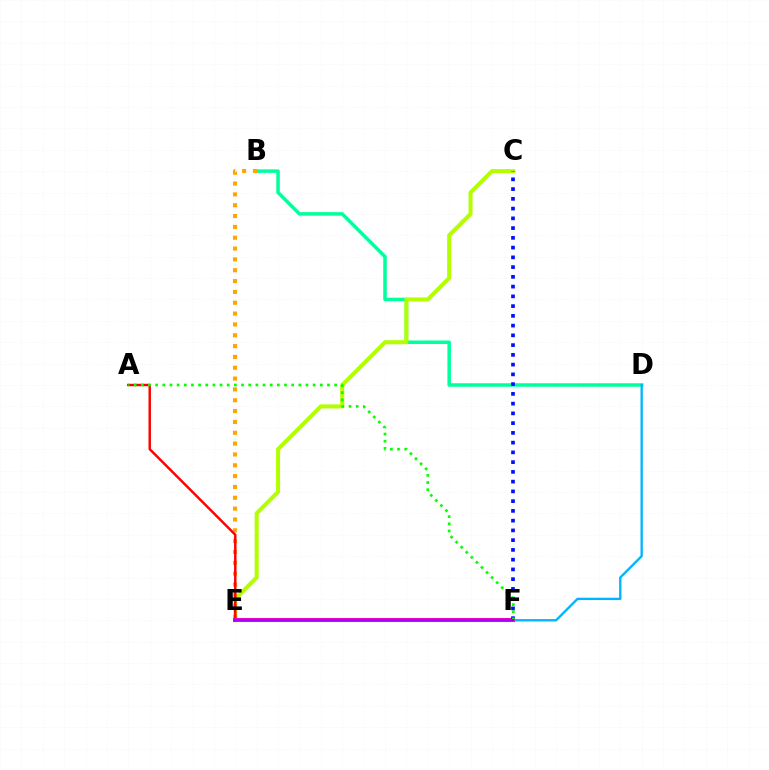{('B', 'D'): [{'color': '#00ff9d', 'line_style': 'solid', 'thickness': 2.52}], ('D', 'F'): [{'color': '#00b5ff', 'line_style': 'solid', 'thickness': 1.68}], ('C', 'E'): [{'color': '#b3ff00', 'line_style': 'solid', 'thickness': 2.91}], ('B', 'E'): [{'color': '#ffa500', 'line_style': 'dotted', 'thickness': 2.94}], ('A', 'E'): [{'color': '#ff0000', 'line_style': 'solid', 'thickness': 1.76}], ('E', 'F'): [{'color': '#ff00bd', 'line_style': 'solid', 'thickness': 2.9}, {'color': '#9b00ff', 'line_style': 'solid', 'thickness': 1.66}], ('C', 'F'): [{'color': '#0010ff', 'line_style': 'dotted', 'thickness': 2.65}], ('A', 'F'): [{'color': '#08ff00', 'line_style': 'dotted', 'thickness': 1.95}]}